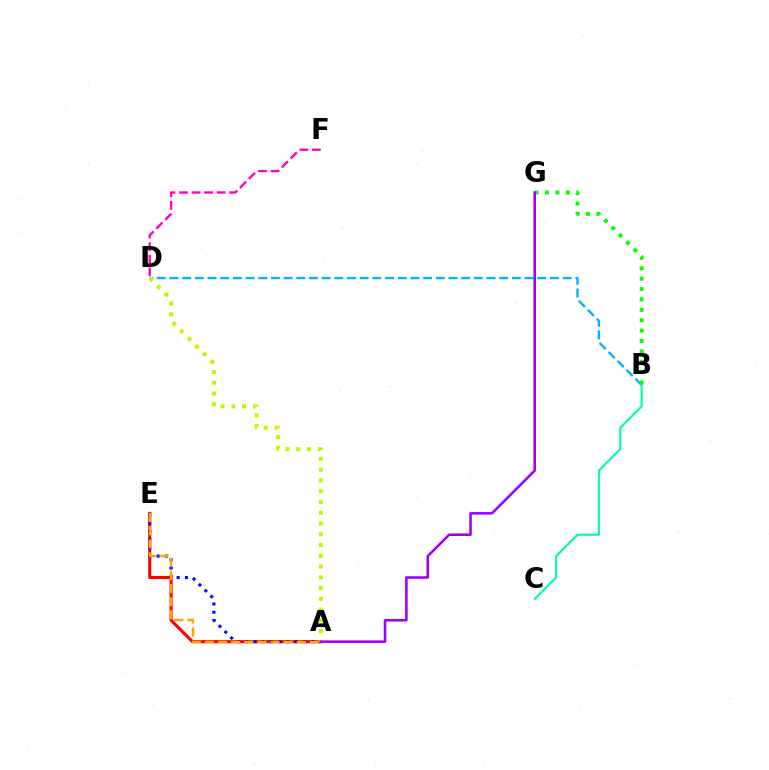{('B', 'D'): [{'color': '#00b5ff', 'line_style': 'dashed', 'thickness': 1.72}], ('D', 'F'): [{'color': '#ff00bd', 'line_style': 'dashed', 'thickness': 1.71}], ('A', 'E'): [{'color': '#ff0000', 'line_style': 'solid', 'thickness': 2.21}, {'color': '#0010ff', 'line_style': 'dotted', 'thickness': 2.25}, {'color': '#ffa500', 'line_style': 'dashed', 'thickness': 1.78}], ('B', 'C'): [{'color': '#00ff9d', 'line_style': 'solid', 'thickness': 1.55}], ('B', 'G'): [{'color': '#08ff00', 'line_style': 'dotted', 'thickness': 2.82}], ('A', 'D'): [{'color': '#b3ff00', 'line_style': 'dotted', 'thickness': 2.93}], ('A', 'G'): [{'color': '#9b00ff', 'line_style': 'solid', 'thickness': 1.84}]}